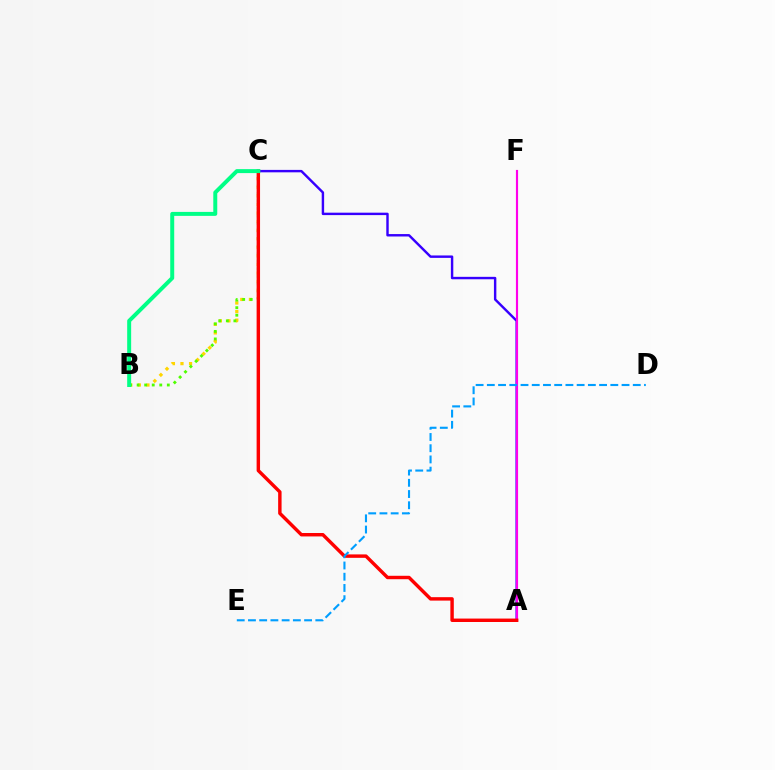{('B', 'C'): [{'color': '#ffd500', 'line_style': 'dotted', 'thickness': 2.33}, {'color': '#4fff00', 'line_style': 'dotted', 'thickness': 2.05}, {'color': '#00ff86', 'line_style': 'solid', 'thickness': 2.86}], ('A', 'C'): [{'color': '#3700ff', 'line_style': 'solid', 'thickness': 1.75}, {'color': '#ff0000', 'line_style': 'solid', 'thickness': 2.47}], ('A', 'F'): [{'color': '#ff00ed', 'line_style': 'solid', 'thickness': 1.55}], ('D', 'E'): [{'color': '#009eff', 'line_style': 'dashed', 'thickness': 1.52}]}